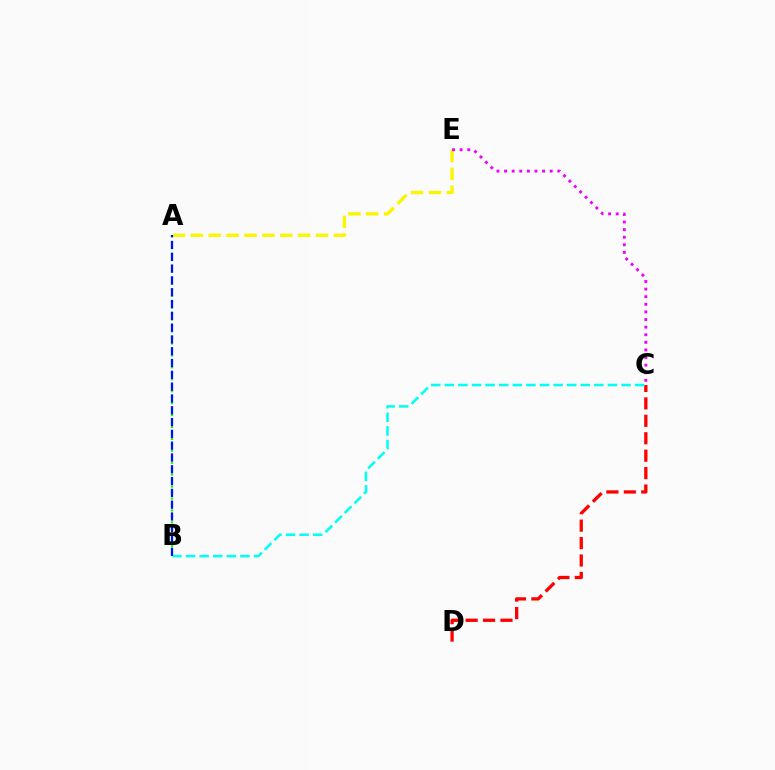{('A', 'B'): [{'color': '#08ff00', 'line_style': 'dotted', 'thickness': 1.62}, {'color': '#0010ff', 'line_style': 'dashed', 'thickness': 1.6}], ('C', 'D'): [{'color': '#ff0000', 'line_style': 'dashed', 'thickness': 2.37}], ('B', 'C'): [{'color': '#00fff6', 'line_style': 'dashed', 'thickness': 1.85}], ('A', 'E'): [{'color': '#fcf500', 'line_style': 'dashed', 'thickness': 2.43}], ('C', 'E'): [{'color': '#ee00ff', 'line_style': 'dotted', 'thickness': 2.07}]}